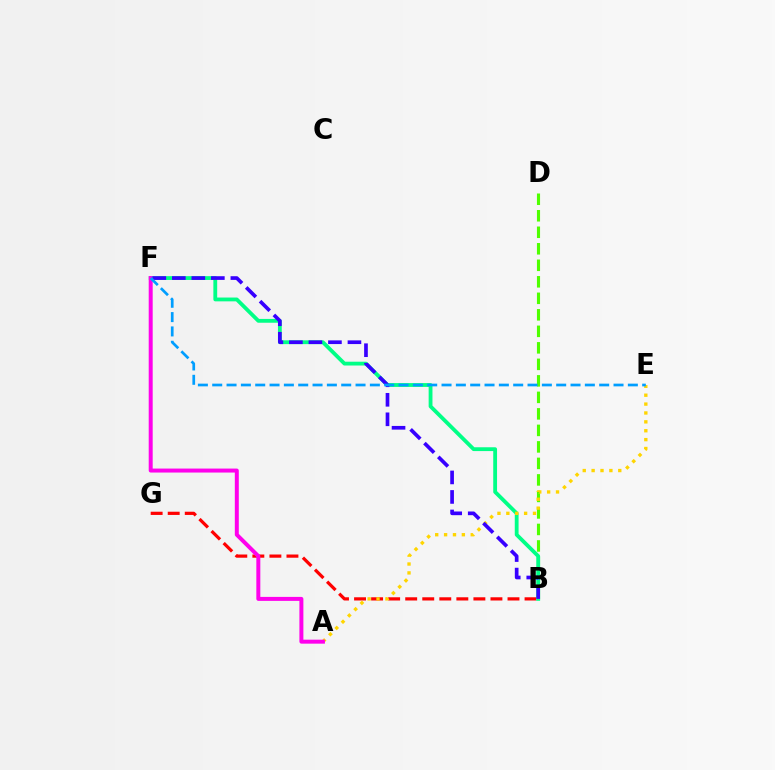{('B', 'D'): [{'color': '#4fff00', 'line_style': 'dashed', 'thickness': 2.24}], ('B', 'G'): [{'color': '#ff0000', 'line_style': 'dashed', 'thickness': 2.32}], ('B', 'F'): [{'color': '#00ff86', 'line_style': 'solid', 'thickness': 2.74}, {'color': '#3700ff', 'line_style': 'dashed', 'thickness': 2.65}], ('A', 'E'): [{'color': '#ffd500', 'line_style': 'dotted', 'thickness': 2.41}], ('A', 'F'): [{'color': '#ff00ed', 'line_style': 'solid', 'thickness': 2.86}], ('E', 'F'): [{'color': '#009eff', 'line_style': 'dashed', 'thickness': 1.95}]}